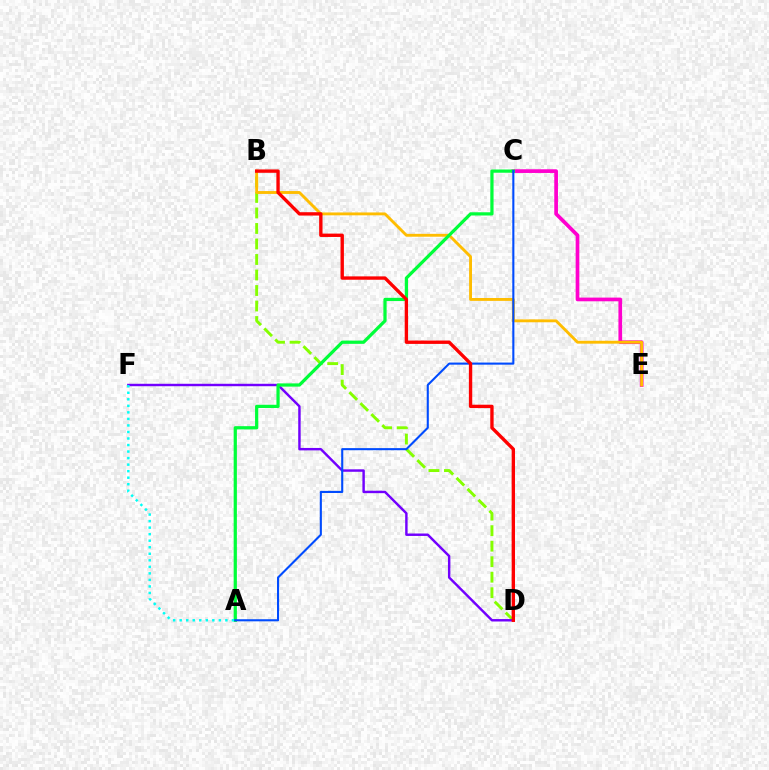{('B', 'D'): [{'color': '#84ff00', 'line_style': 'dashed', 'thickness': 2.11}, {'color': '#ff0000', 'line_style': 'solid', 'thickness': 2.42}], ('C', 'E'): [{'color': '#ff00cf', 'line_style': 'solid', 'thickness': 2.66}], ('B', 'E'): [{'color': '#ffbd00', 'line_style': 'solid', 'thickness': 2.07}], ('D', 'F'): [{'color': '#7200ff', 'line_style': 'solid', 'thickness': 1.75}], ('A', 'C'): [{'color': '#00ff39', 'line_style': 'solid', 'thickness': 2.32}, {'color': '#004bff', 'line_style': 'solid', 'thickness': 1.51}], ('A', 'F'): [{'color': '#00fff6', 'line_style': 'dotted', 'thickness': 1.78}]}